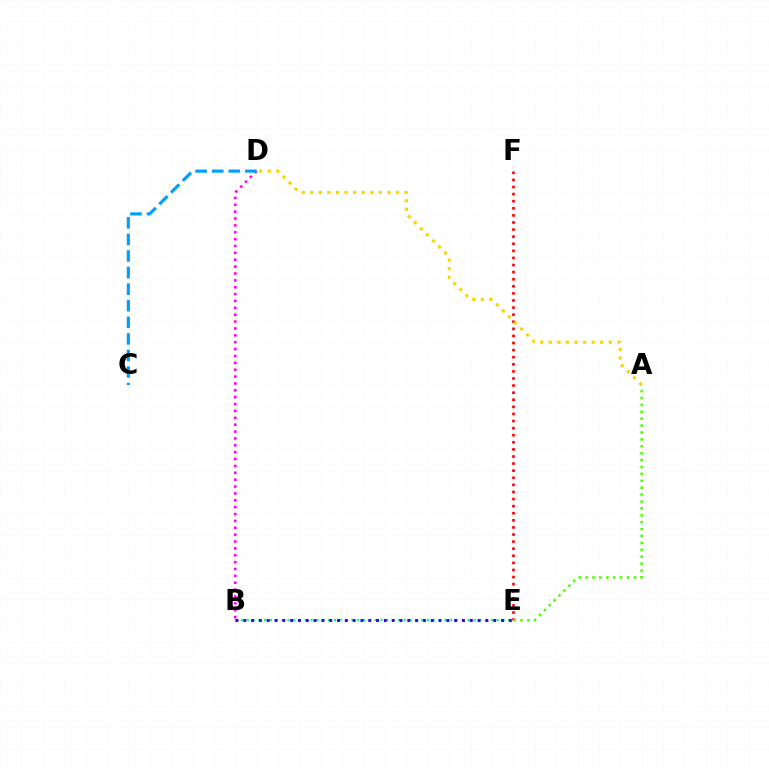{('E', 'F'): [{'color': '#ff0000', 'line_style': 'dotted', 'thickness': 1.93}], ('B', 'E'): [{'color': '#00ff86', 'line_style': 'dotted', 'thickness': 1.58}, {'color': '#3700ff', 'line_style': 'dotted', 'thickness': 2.12}], ('A', 'E'): [{'color': '#4fff00', 'line_style': 'dotted', 'thickness': 1.87}], ('B', 'D'): [{'color': '#ff00ed', 'line_style': 'dotted', 'thickness': 1.87}], ('C', 'D'): [{'color': '#009eff', 'line_style': 'dashed', 'thickness': 2.25}], ('A', 'D'): [{'color': '#ffd500', 'line_style': 'dotted', 'thickness': 2.33}]}